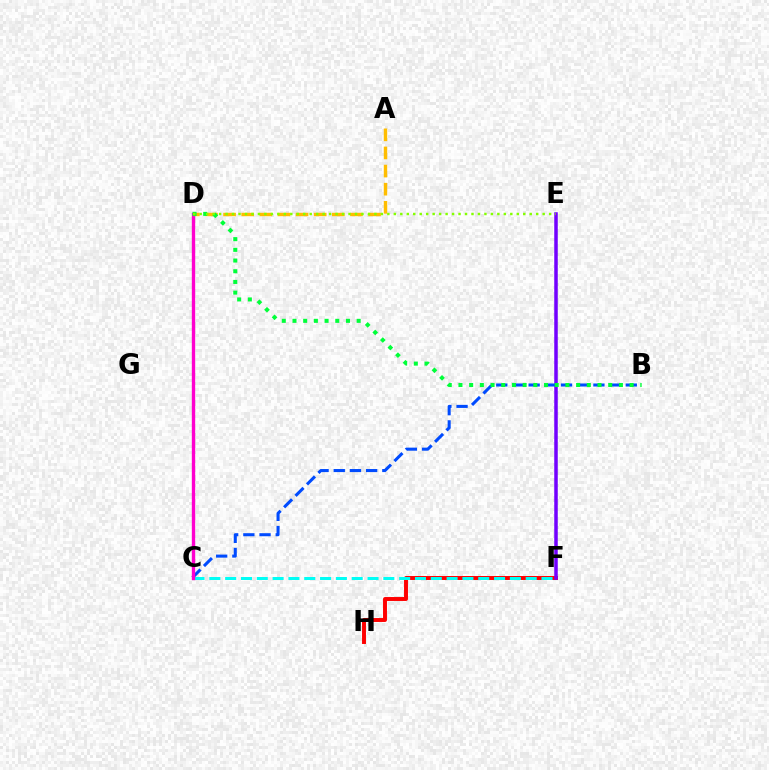{('F', 'H'): [{'color': '#ff0000', 'line_style': 'solid', 'thickness': 2.84}], ('E', 'F'): [{'color': '#7200ff', 'line_style': 'solid', 'thickness': 2.52}], ('B', 'C'): [{'color': '#004bff', 'line_style': 'dashed', 'thickness': 2.2}], ('C', 'F'): [{'color': '#00fff6', 'line_style': 'dashed', 'thickness': 2.15}], ('C', 'D'): [{'color': '#ff00cf', 'line_style': 'solid', 'thickness': 2.42}], ('A', 'D'): [{'color': '#ffbd00', 'line_style': 'dashed', 'thickness': 2.46}], ('B', 'D'): [{'color': '#00ff39', 'line_style': 'dotted', 'thickness': 2.91}], ('D', 'E'): [{'color': '#84ff00', 'line_style': 'dotted', 'thickness': 1.76}]}